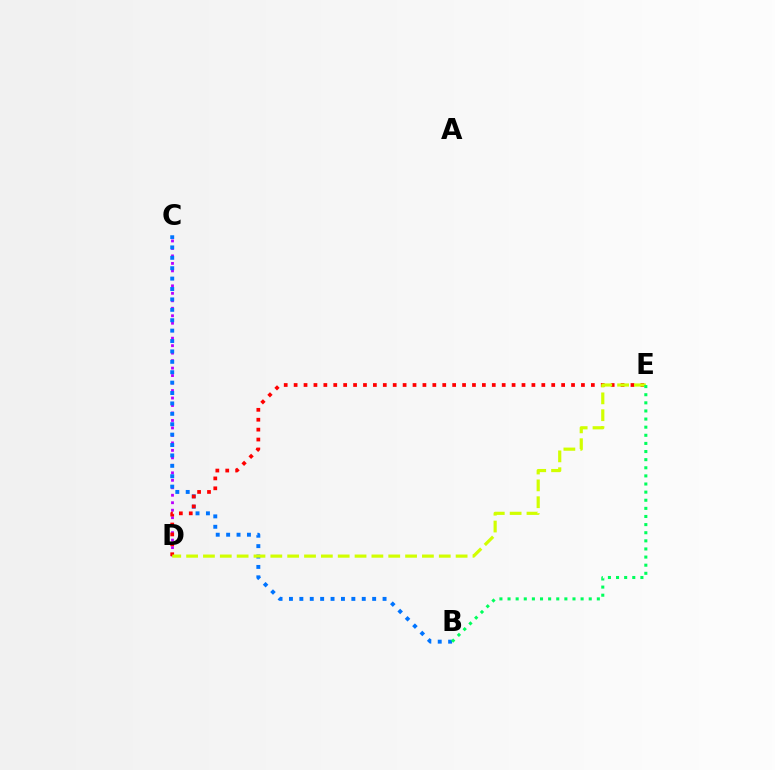{('C', 'D'): [{'color': '#b900ff', 'line_style': 'dotted', 'thickness': 2.03}], ('B', 'C'): [{'color': '#0074ff', 'line_style': 'dotted', 'thickness': 2.83}], ('D', 'E'): [{'color': '#ff0000', 'line_style': 'dotted', 'thickness': 2.69}, {'color': '#d1ff00', 'line_style': 'dashed', 'thickness': 2.29}], ('B', 'E'): [{'color': '#00ff5c', 'line_style': 'dotted', 'thickness': 2.21}]}